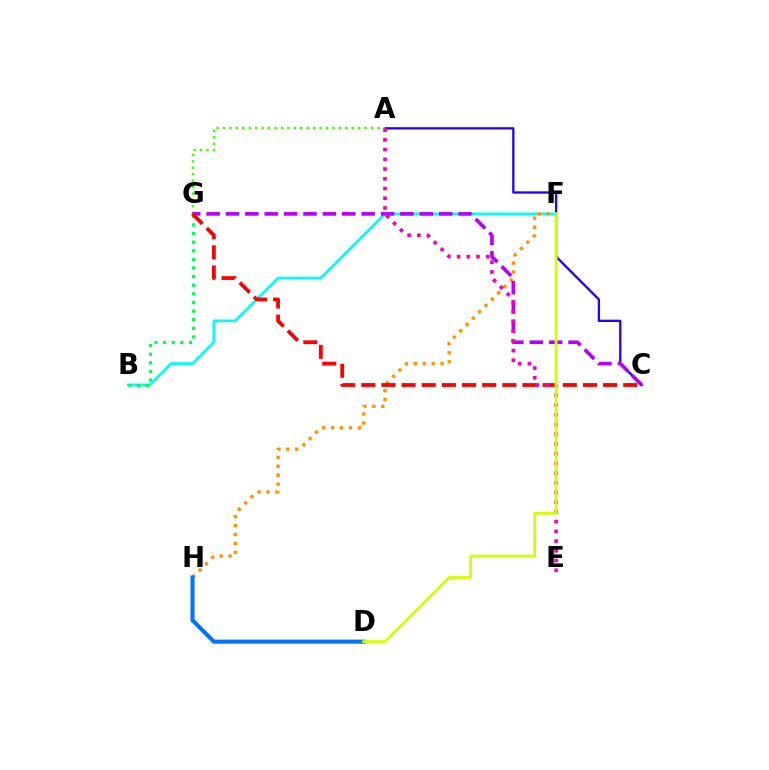{('A', 'C'): [{'color': '#2500ff', 'line_style': 'solid', 'thickness': 1.66}], ('B', 'F'): [{'color': '#00fff6', 'line_style': 'solid', 'thickness': 1.96}], ('F', 'H'): [{'color': '#ff9400', 'line_style': 'dotted', 'thickness': 2.43}], ('A', 'G'): [{'color': '#3dff00', 'line_style': 'dotted', 'thickness': 1.75}], ('B', 'G'): [{'color': '#00ff5c', 'line_style': 'dotted', 'thickness': 2.34}], ('C', 'G'): [{'color': '#b900ff', 'line_style': 'dashed', 'thickness': 2.63}, {'color': '#ff0000', 'line_style': 'dashed', 'thickness': 2.74}], ('A', 'E'): [{'color': '#ff00ac', 'line_style': 'dotted', 'thickness': 2.64}], ('D', 'H'): [{'color': '#0074ff', 'line_style': 'solid', 'thickness': 2.95}], ('D', 'F'): [{'color': '#d1ff00', 'line_style': 'solid', 'thickness': 2.02}]}